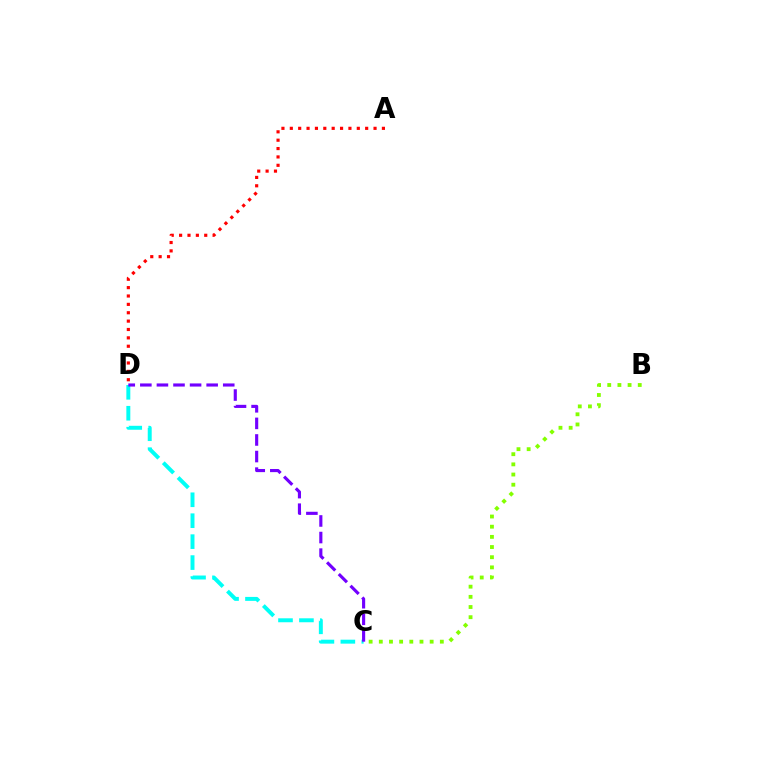{('C', 'D'): [{'color': '#00fff6', 'line_style': 'dashed', 'thickness': 2.84}, {'color': '#7200ff', 'line_style': 'dashed', 'thickness': 2.25}], ('B', 'C'): [{'color': '#84ff00', 'line_style': 'dotted', 'thickness': 2.76}], ('A', 'D'): [{'color': '#ff0000', 'line_style': 'dotted', 'thickness': 2.27}]}